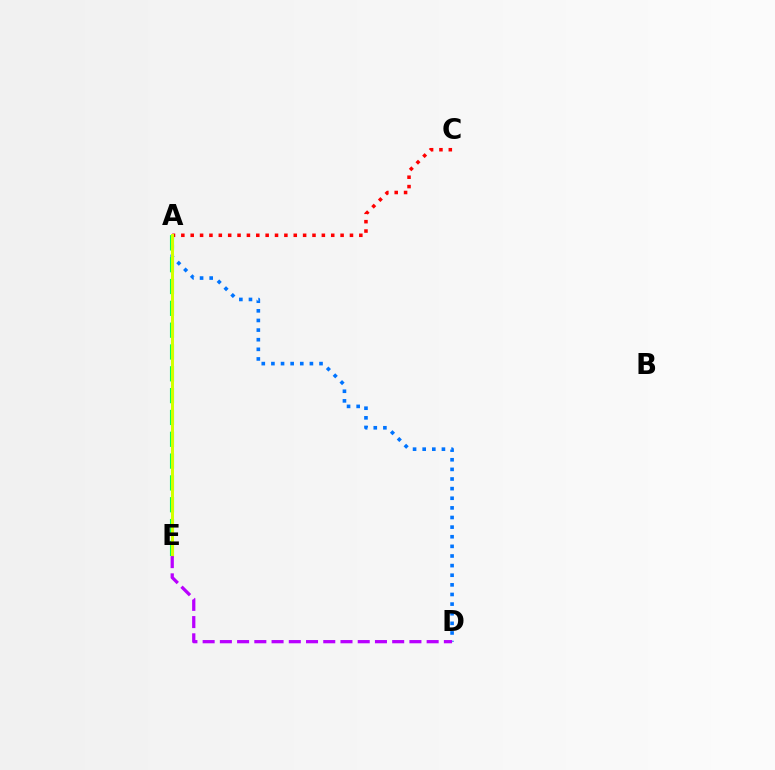{('A', 'C'): [{'color': '#ff0000', 'line_style': 'dotted', 'thickness': 2.55}], ('A', 'D'): [{'color': '#0074ff', 'line_style': 'dotted', 'thickness': 2.61}], ('A', 'E'): [{'color': '#00ff5c', 'line_style': 'dashed', 'thickness': 2.96}, {'color': '#d1ff00', 'line_style': 'solid', 'thickness': 2.15}], ('D', 'E'): [{'color': '#b900ff', 'line_style': 'dashed', 'thickness': 2.34}]}